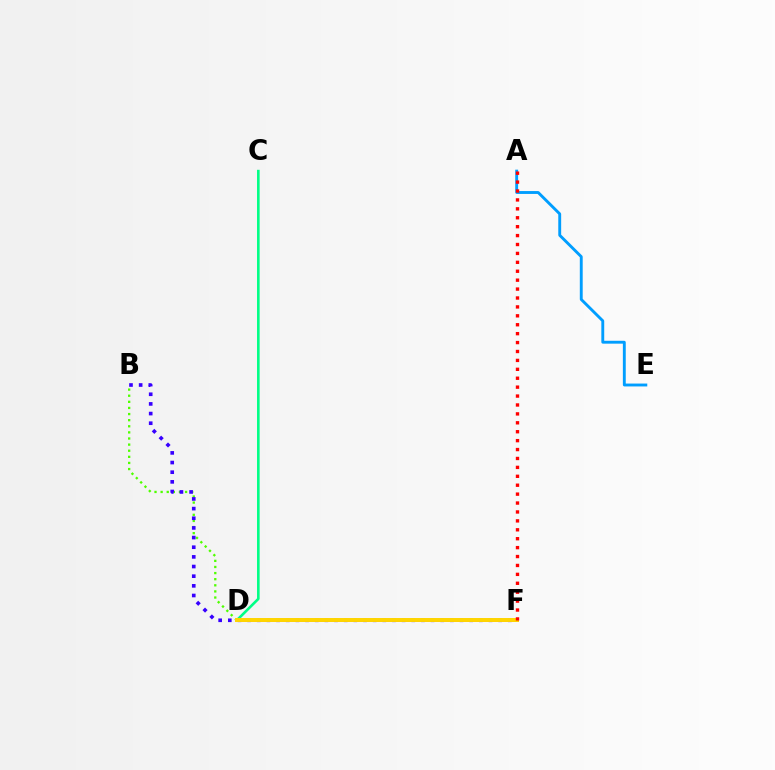{('D', 'F'): [{'color': '#ff00ed', 'line_style': 'solid', 'thickness': 2.09}, {'color': '#ffd500', 'line_style': 'solid', 'thickness': 2.86}], ('A', 'E'): [{'color': '#009eff', 'line_style': 'solid', 'thickness': 2.07}], ('B', 'D'): [{'color': '#4fff00', 'line_style': 'dotted', 'thickness': 1.66}], ('C', 'D'): [{'color': '#00ff86', 'line_style': 'solid', 'thickness': 1.88}], ('B', 'F'): [{'color': '#3700ff', 'line_style': 'dotted', 'thickness': 2.62}], ('A', 'F'): [{'color': '#ff0000', 'line_style': 'dotted', 'thickness': 2.42}]}